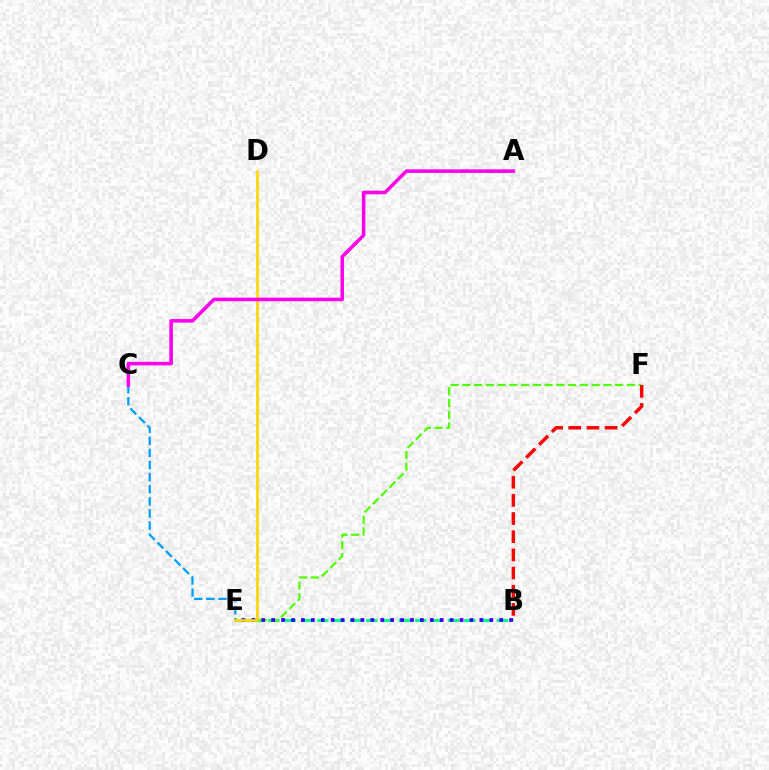{('B', 'E'): [{'color': '#00ff86', 'line_style': 'dashed', 'thickness': 2.22}, {'color': '#3700ff', 'line_style': 'dotted', 'thickness': 2.69}], ('E', 'F'): [{'color': '#4fff00', 'line_style': 'dashed', 'thickness': 1.6}], ('C', 'E'): [{'color': '#009eff', 'line_style': 'dashed', 'thickness': 1.64}], ('B', 'F'): [{'color': '#ff0000', 'line_style': 'dashed', 'thickness': 2.47}], ('D', 'E'): [{'color': '#ffd500', 'line_style': 'solid', 'thickness': 1.89}], ('A', 'C'): [{'color': '#ff00ed', 'line_style': 'solid', 'thickness': 2.56}]}